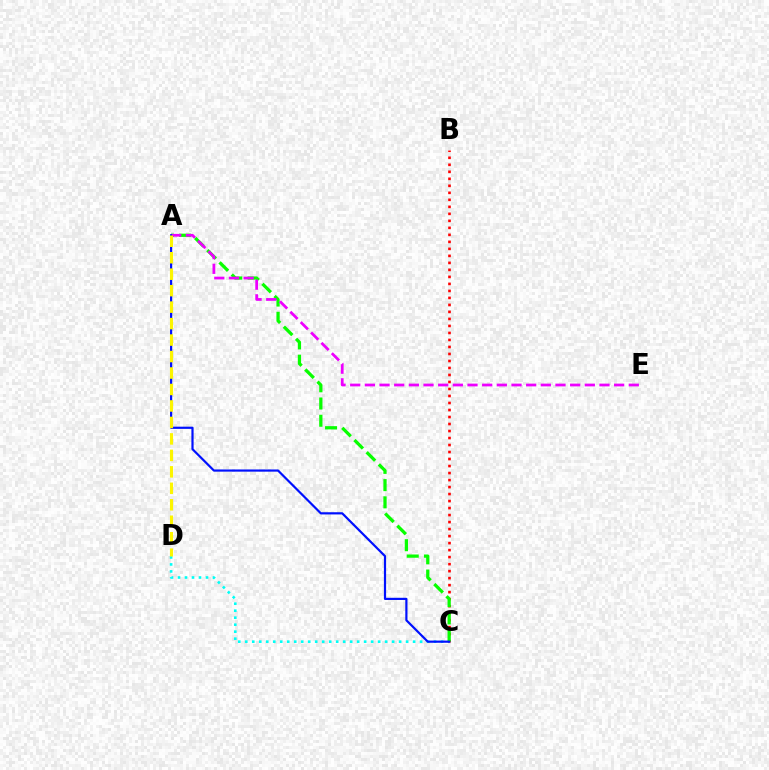{('C', 'D'): [{'color': '#00fff6', 'line_style': 'dotted', 'thickness': 1.9}], ('B', 'C'): [{'color': '#ff0000', 'line_style': 'dotted', 'thickness': 1.9}], ('A', 'C'): [{'color': '#08ff00', 'line_style': 'dashed', 'thickness': 2.34}, {'color': '#0010ff', 'line_style': 'solid', 'thickness': 1.58}], ('A', 'E'): [{'color': '#ee00ff', 'line_style': 'dashed', 'thickness': 1.99}], ('A', 'D'): [{'color': '#fcf500', 'line_style': 'dashed', 'thickness': 2.24}]}